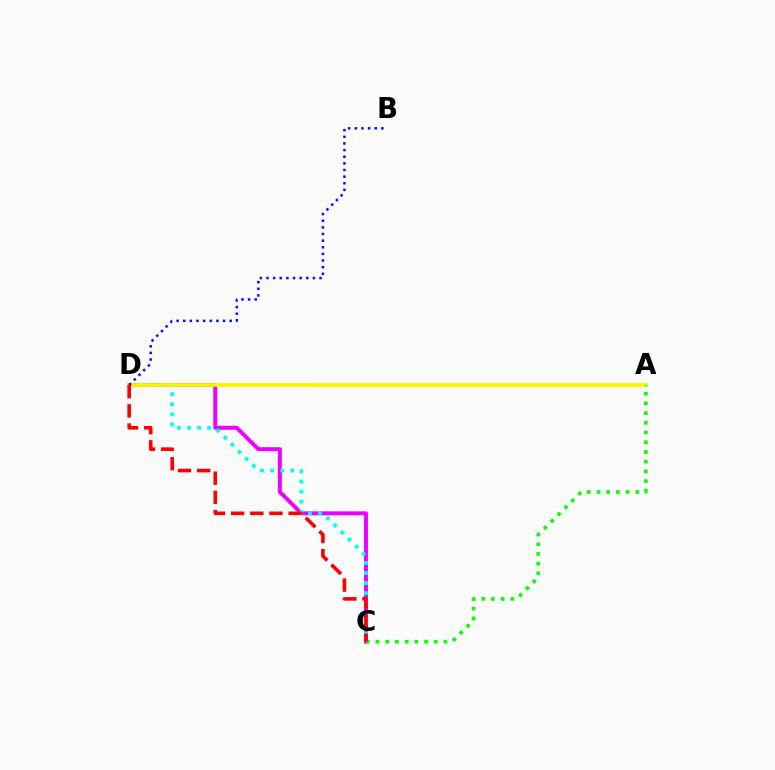{('C', 'D'): [{'color': '#ee00ff', 'line_style': 'solid', 'thickness': 2.85}, {'color': '#00fff6', 'line_style': 'dotted', 'thickness': 2.74}, {'color': '#ff0000', 'line_style': 'dashed', 'thickness': 2.6}], ('A', 'D'): [{'color': '#fcf500', 'line_style': 'solid', 'thickness': 2.67}], ('B', 'D'): [{'color': '#0010ff', 'line_style': 'dotted', 'thickness': 1.8}], ('A', 'C'): [{'color': '#08ff00', 'line_style': 'dotted', 'thickness': 2.64}]}